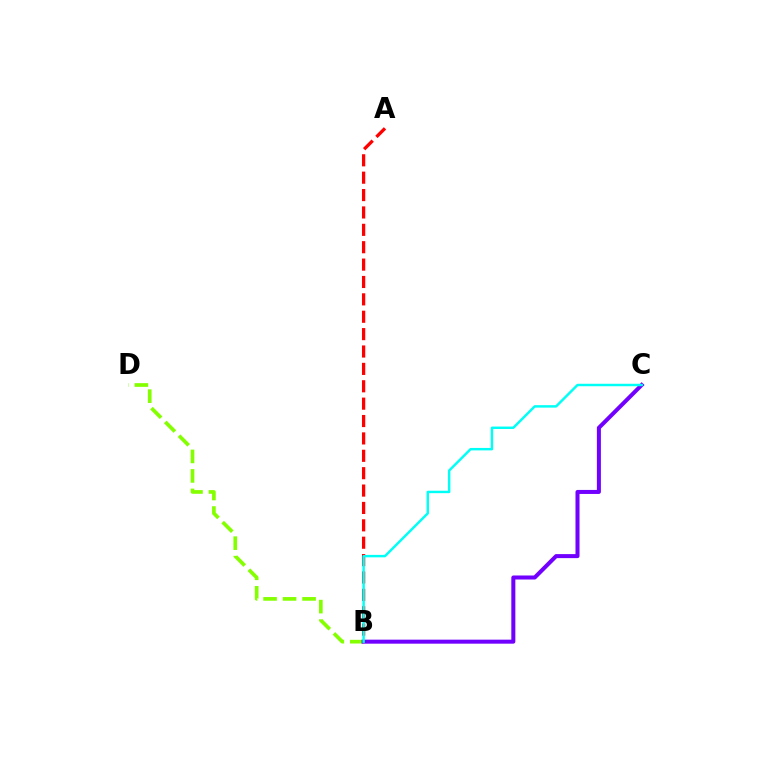{('A', 'B'): [{'color': '#ff0000', 'line_style': 'dashed', 'thickness': 2.36}], ('B', 'D'): [{'color': '#84ff00', 'line_style': 'dashed', 'thickness': 2.65}], ('B', 'C'): [{'color': '#7200ff', 'line_style': 'solid', 'thickness': 2.9}, {'color': '#00fff6', 'line_style': 'solid', 'thickness': 1.76}]}